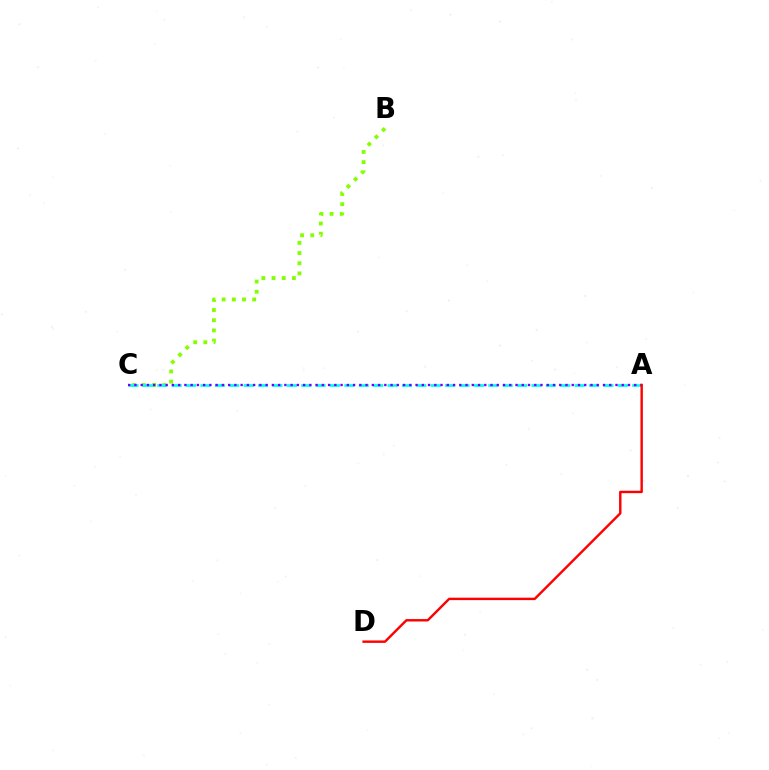{('B', 'C'): [{'color': '#84ff00', 'line_style': 'dotted', 'thickness': 2.77}], ('A', 'C'): [{'color': '#00fff6', 'line_style': 'dashed', 'thickness': 1.96}, {'color': '#7200ff', 'line_style': 'dotted', 'thickness': 1.7}], ('A', 'D'): [{'color': '#ff0000', 'line_style': 'solid', 'thickness': 1.74}]}